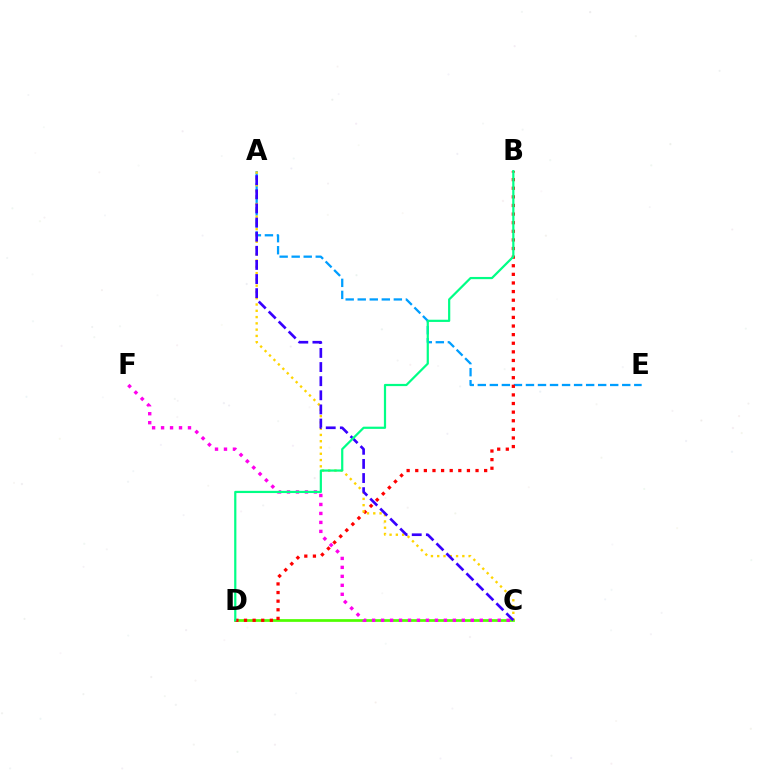{('C', 'D'): [{'color': '#4fff00', 'line_style': 'solid', 'thickness': 1.96}], ('A', 'E'): [{'color': '#009eff', 'line_style': 'dashed', 'thickness': 1.64}], ('B', 'D'): [{'color': '#ff0000', 'line_style': 'dotted', 'thickness': 2.34}, {'color': '#00ff86', 'line_style': 'solid', 'thickness': 1.59}], ('A', 'C'): [{'color': '#ffd500', 'line_style': 'dotted', 'thickness': 1.71}, {'color': '#3700ff', 'line_style': 'dashed', 'thickness': 1.92}], ('C', 'F'): [{'color': '#ff00ed', 'line_style': 'dotted', 'thickness': 2.44}]}